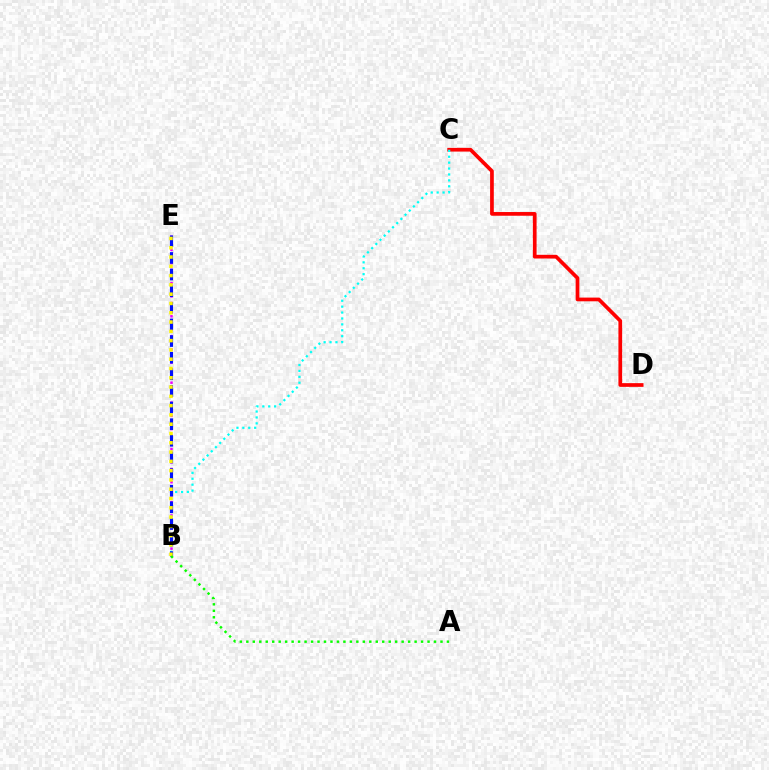{('C', 'D'): [{'color': '#ff0000', 'line_style': 'solid', 'thickness': 2.67}], ('B', 'E'): [{'color': '#ee00ff', 'line_style': 'dotted', 'thickness': 1.8}, {'color': '#0010ff', 'line_style': 'dashed', 'thickness': 2.26}, {'color': '#fcf500', 'line_style': 'dotted', 'thickness': 2.52}], ('B', 'C'): [{'color': '#00fff6', 'line_style': 'dotted', 'thickness': 1.6}], ('A', 'B'): [{'color': '#08ff00', 'line_style': 'dotted', 'thickness': 1.76}]}